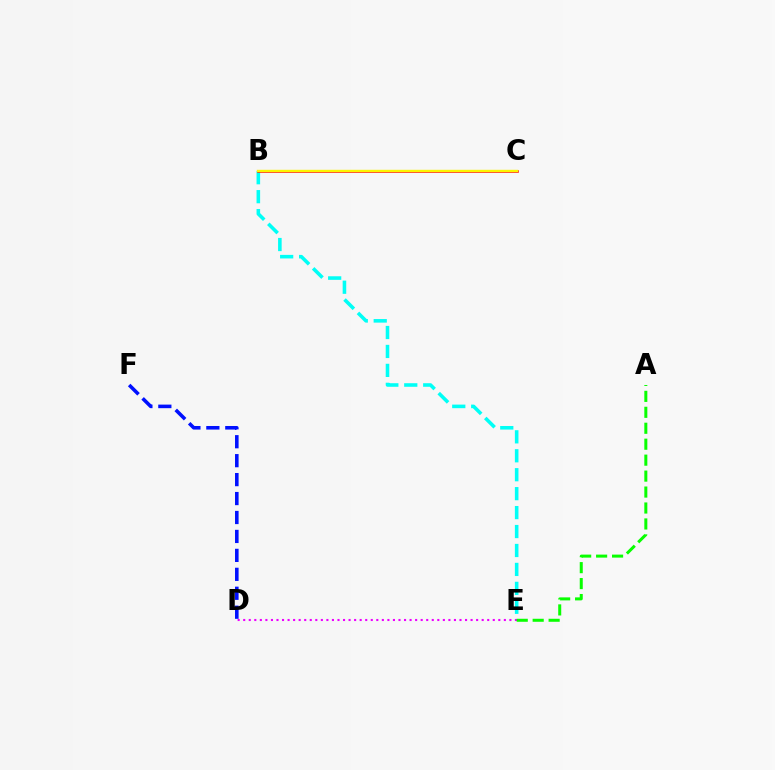{('B', 'E'): [{'color': '#00fff6', 'line_style': 'dashed', 'thickness': 2.57}], ('B', 'C'): [{'color': '#ff0000', 'line_style': 'solid', 'thickness': 1.83}, {'color': '#fcf500', 'line_style': 'solid', 'thickness': 1.73}], ('D', 'E'): [{'color': '#ee00ff', 'line_style': 'dotted', 'thickness': 1.51}], ('A', 'E'): [{'color': '#08ff00', 'line_style': 'dashed', 'thickness': 2.17}], ('D', 'F'): [{'color': '#0010ff', 'line_style': 'dashed', 'thickness': 2.57}]}